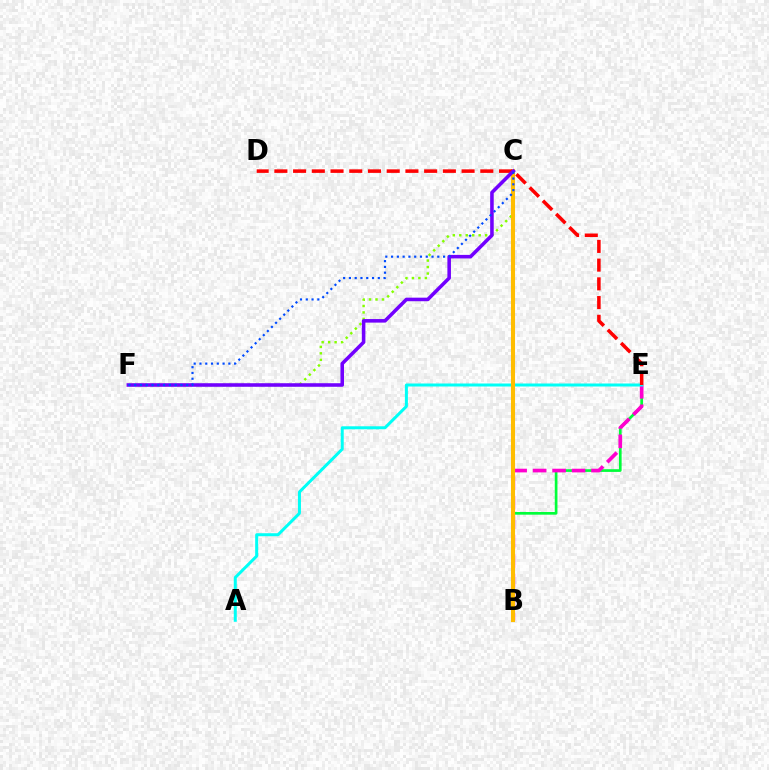{('C', 'F'): [{'color': '#84ff00', 'line_style': 'dotted', 'thickness': 1.76}, {'color': '#7200ff', 'line_style': 'solid', 'thickness': 2.56}, {'color': '#004bff', 'line_style': 'dotted', 'thickness': 1.57}], ('B', 'E'): [{'color': '#00ff39', 'line_style': 'solid', 'thickness': 1.93}, {'color': '#ff00cf', 'line_style': 'dashed', 'thickness': 2.65}], ('A', 'E'): [{'color': '#00fff6', 'line_style': 'solid', 'thickness': 2.16}], ('B', 'C'): [{'color': '#ffbd00', 'line_style': 'solid', 'thickness': 2.94}], ('D', 'E'): [{'color': '#ff0000', 'line_style': 'dashed', 'thickness': 2.54}]}